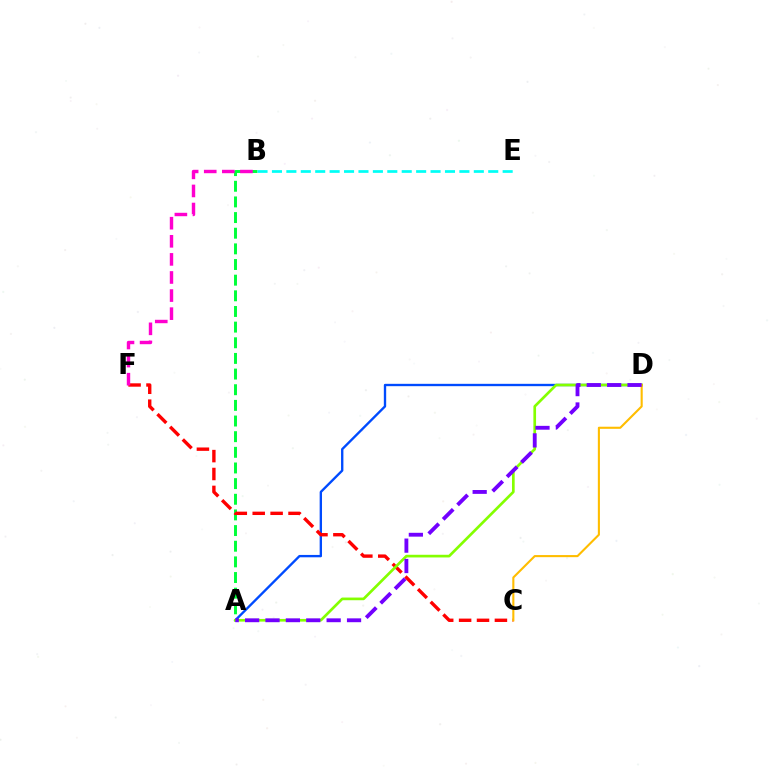{('A', 'D'): [{'color': '#004bff', 'line_style': 'solid', 'thickness': 1.7}, {'color': '#84ff00', 'line_style': 'solid', 'thickness': 1.93}, {'color': '#7200ff', 'line_style': 'dashed', 'thickness': 2.77}], ('A', 'B'): [{'color': '#00ff39', 'line_style': 'dashed', 'thickness': 2.13}], ('C', 'F'): [{'color': '#ff0000', 'line_style': 'dashed', 'thickness': 2.43}], ('B', 'E'): [{'color': '#00fff6', 'line_style': 'dashed', 'thickness': 1.96}], ('B', 'F'): [{'color': '#ff00cf', 'line_style': 'dashed', 'thickness': 2.46}], ('C', 'D'): [{'color': '#ffbd00', 'line_style': 'solid', 'thickness': 1.52}]}